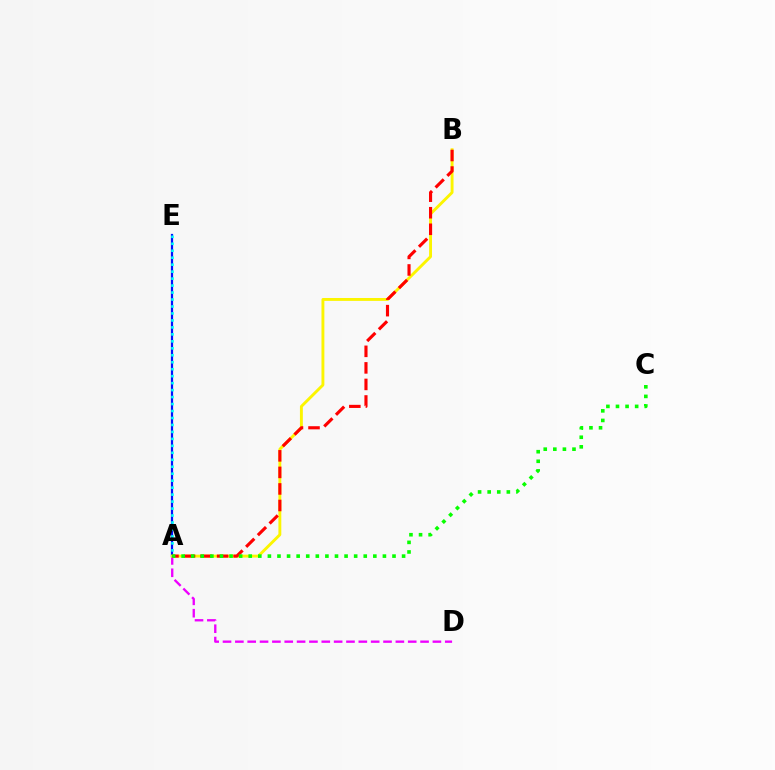{('A', 'E'): [{'color': '#0010ff', 'line_style': 'solid', 'thickness': 1.6}, {'color': '#00fff6', 'line_style': 'dotted', 'thickness': 1.89}], ('A', 'D'): [{'color': '#ee00ff', 'line_style': 'dashed', 'thickness': 1.68}], ('A', 'B'): [{'color': '#fcf500', 'line_style': 'solid', 'thickness': 2.08}, {'color': '#ff0000', 'line_style': 'dashed', 'thickness': 2.25}], ('A', 'C'): [{'color': '#08ff00', 'line_style': 'dotted', 'thickness': 2.6}]}